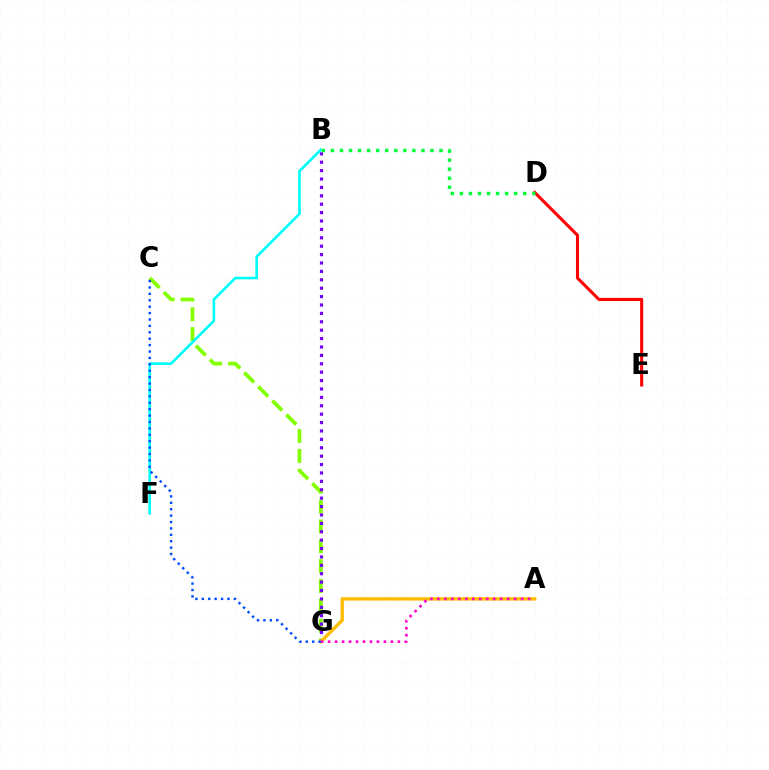{('C', 'G'): [{'color': '#84ff00', 'line_style': 'dashed', 'thickness': 2.7}, {'color': '#004bff', 'line_style': 'dotted', 'thickness': 1.74}], ('D', 'E'): [{'color': '#ff0000', 'line_style': 'solid', 'thickness': 2.2}], ('B', 'G'): [{'color': '#7200ff', 'line_style': 'dotted', 'thickness': 2.28}], ('A', 'G'): [{'color': '#ffbd00', 'line_style': 'solid', 'thickness': 2.42}, {'color': '#ff00cf', 'line_style': 'dotted', 'thickness': 1.9}], ('B', 'F'): [{'color': '#00fff6', 'line_style': 'solid', 'thickness': 1.9}], ('B', 'D'): [{'color': '#00ff39', 'line_style': 'dotted', 'thickness': 2.46}]}